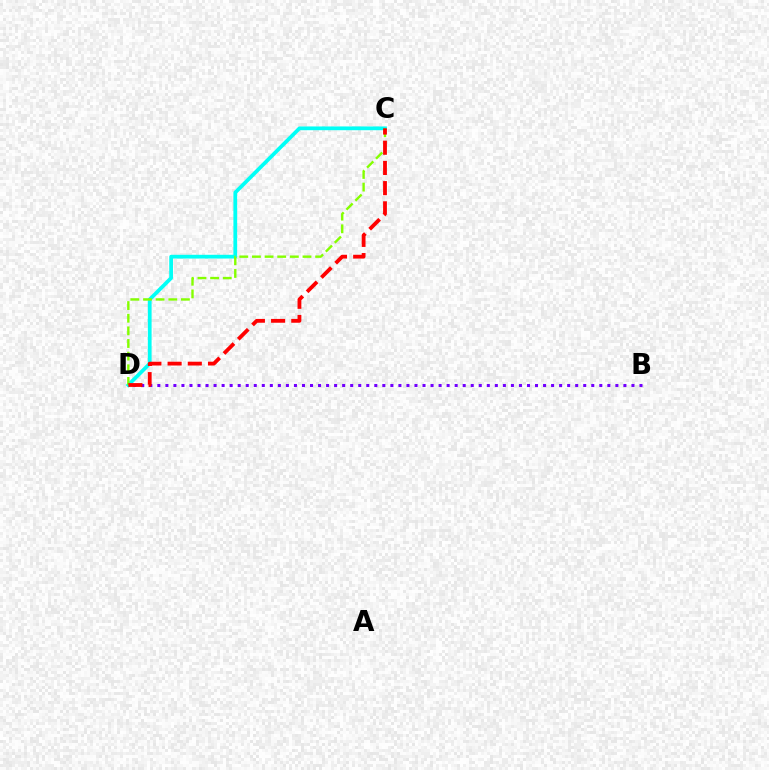{('C', 'D'): [{'color': '#00fff6', 'line_style': 'solid', 'thickness': 2.7}, {'color': '#84ff00', 'line_style': 'dashed', 'thickness': 1.72}, {'color': '#ff0000', 'line_style': 'dashed', 'thickness': 2.74}], ('B', 'D'): [{'color': '#7200ff', 'line_style': 'dotted', 'thickness': 2.18}]}